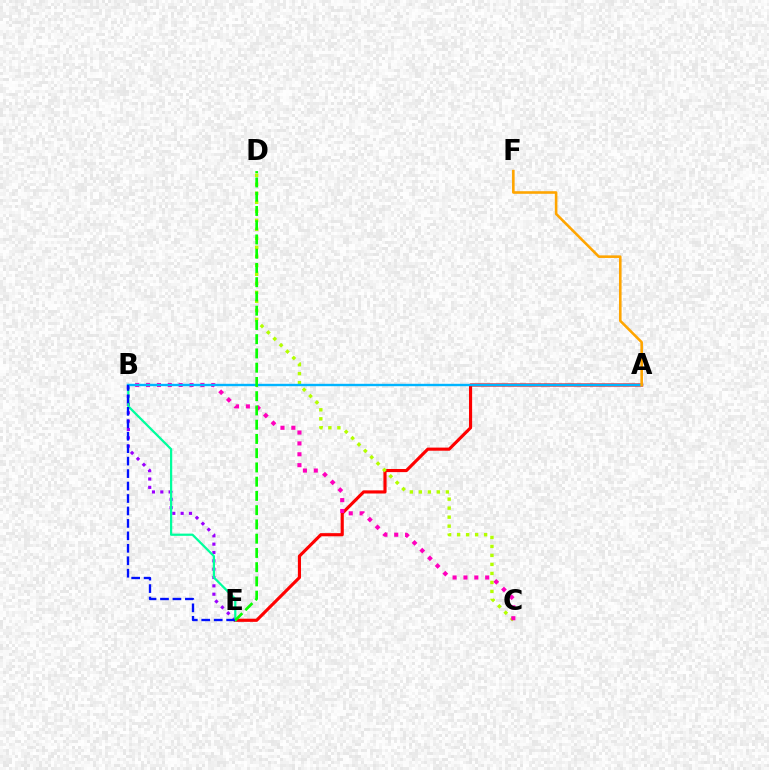{('A', 'E'): [{'color': '#ff0000', 'line_style': 'solid', 'thickness': 2.26}], ('C', 'D'): [{'color': '#b3ff00', 'line_style': 'dotted', 'thickness': 2.45}], ('B', 'E'): [{'color': '#9b00ff', 'line_style': 'dotted', 'thickness': 2.27}, {'color': '#00ff9d', 'line_style': 'solid', 'thickness': 1.61}, {'color': '#0010ff', 'line_style': 'dashed', 'thickness': 1.69}], ('B', 'C'): [{'color': '#ff00bd', 'line_style': 'dotted', 'thickness': 2.95}], ('A', 'B'): [{'color': '#00b5ff', 'line_style': 'solid', 'thickness': 1.71}], ('D', 'E'): [{'color': '#08ff00', 'line_style': 'dashed', 'thickness': 1.94}], ('A', 'F'): [{'color': '#ffa500', 'line_style': 'solid', 'thickness': 1.87}]}